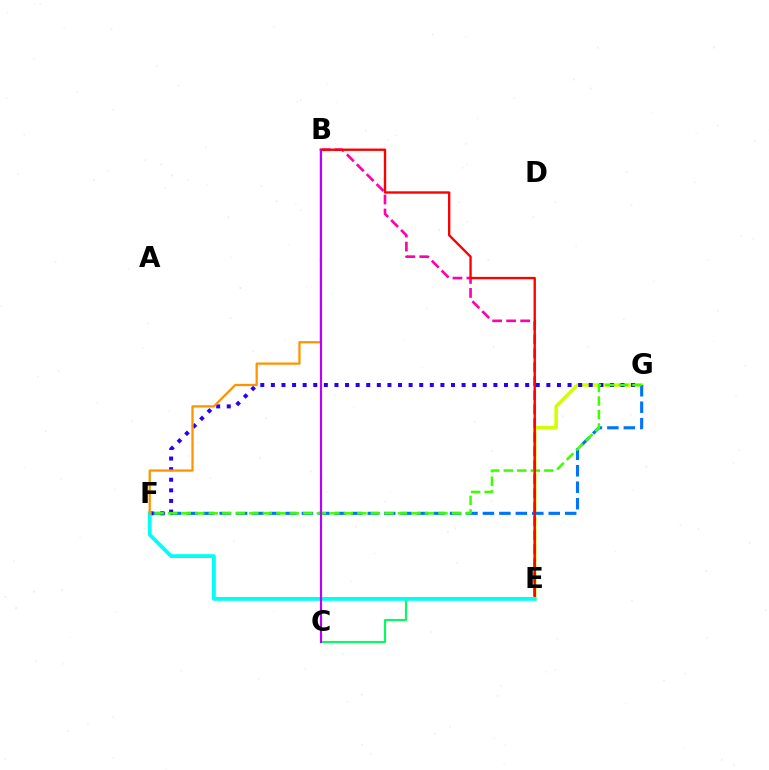{('E', 'G'): [{'color': '#d1ff00', 'line_style': 'solid', 'thickness': 2.55}], ('F', 'G'): [{'color': '#0074ff', 'line_style': 'dashed', 'thickness': 2.24}, {'color': '#2500ff', 'line_style': 'dotted', 'thickness': 2.88}, {'color': '#3dff00', 'line_style': 'dashed', 'thickness': 1.84}], ('C', 'E'): [{'color': '#00ff5c', 'line_style': 'solid', 'thickness': 1.51}], ('B', 'E'): [{'color': '#ff00ac', 'line_style': 'dashed', 'thickness': 1.9}, {'color': '#ff0000', 'line_style': 'solid', 'thickness': 1.7}], ('E', 'F'): [{'color': '#00fff6', 'line_style': 'solid', 'thickness': 2.74}], ('B', 'F'): [{'color': '#ff9400', 'line_style': 'solid', 'thickness': 1.64}], ('B', 'C'): [{'color': '#b900ff', 'line_style': 'solid', 'thickness': 1.56}]}